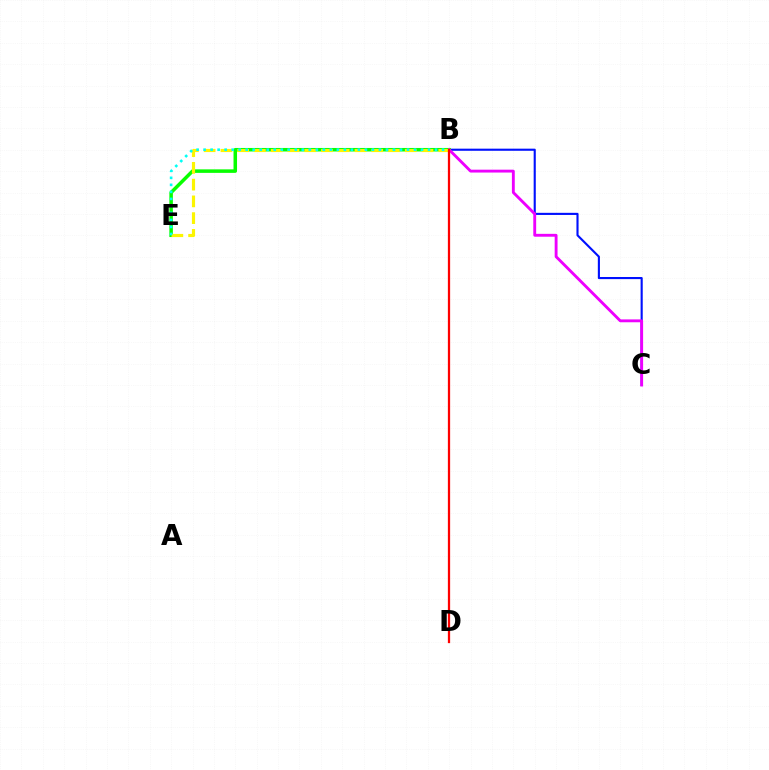{('B', 'C'): [{'color': '#0010ff', 'line_style': 'solid', 'thickness': 1.53}, {'color': '#ee00ff', 'line_style': 'solid', 'thickness': 2.06}], ('B', 'E'): [{'color': '#08ff00', 'line_style': 'solid', 'thickness': 2.53}, {'color': '#fcf500', 'line_style': 'dashed', 'thickness': 2.28}, {'color': '#00fff6', 'line_style': 'dotted', 'thickness': 1.91}], ('B', 'D'): [{'color': '#ff0000', 'line_style': 'solid', 'thickness': 1.63}]}